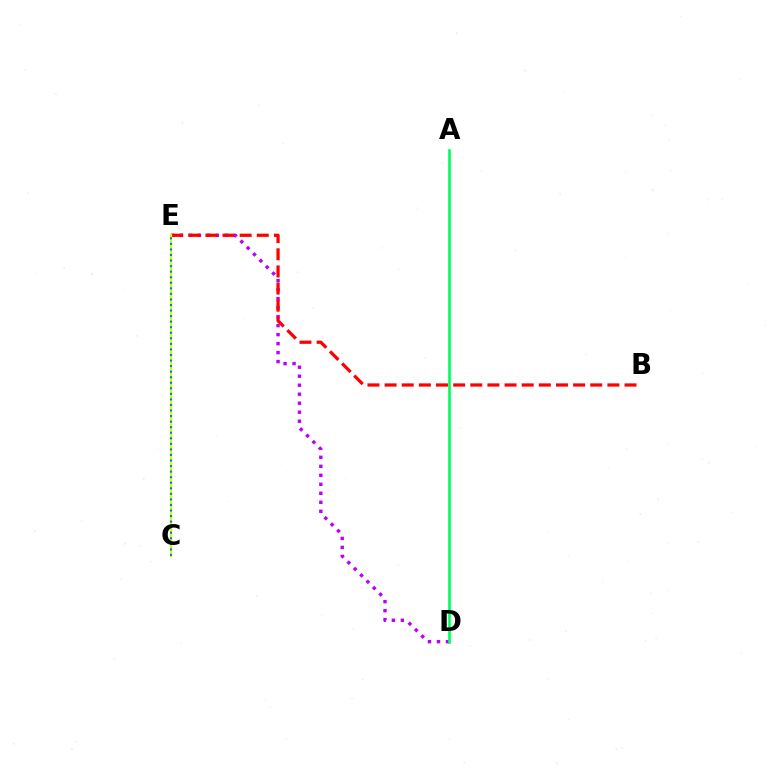{('D', 'E'): [{'color': '#b900ff', 'line_style': 'dotted', 'thickness': 2.44}], ('B', 'E'): [{'color': '#ff0000', 'line_style': 'dashed', 'thickness': 2.33}], ('C', 'E'): [{'color': '#d1ff00', 'line_style': 'solid', 'thickness': 1.66}, {'color': '#0074ff', 'line_style': 'dotted', 'thickness': 1.51}], ('A', 'D'): [{'color': '#00ff5c', 'line_style': 'solid', 'thickness': 1.92}]}